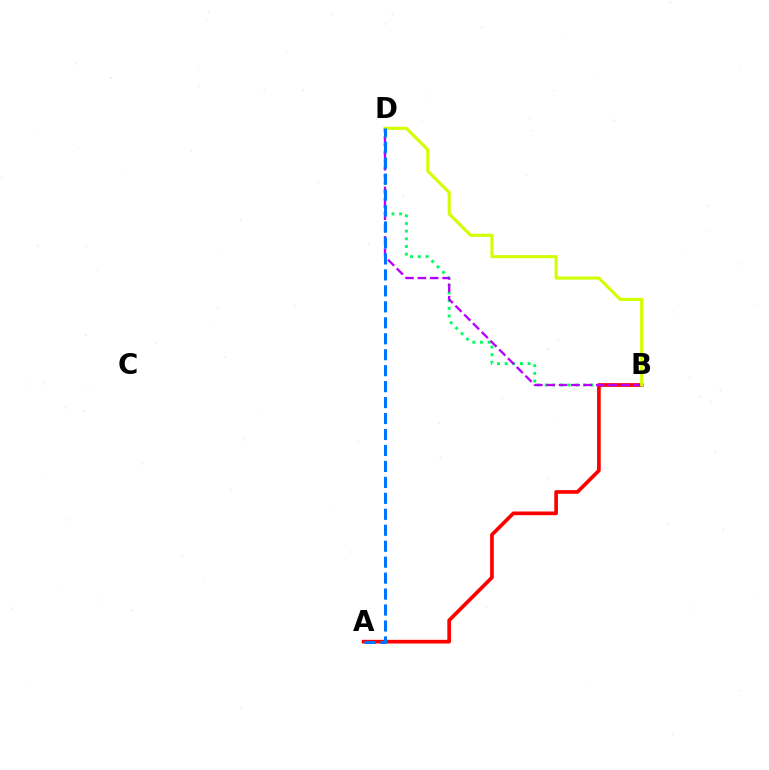{('B', 'D'): [{'color': '#00ff5c', 'line_style': 'dotted', 'thickness': 2.08}, {'color': '#b900ff', 'line_style': 'dashed', 'thickness': 1.68}, {'color': '#d1ff00', 'line_style': 'solid', 'thickness': 2.22}], ('A', 'B'): [{'color': '#ff0000', 'line_style': 'solid', 'thickness': 2.65}], ('A', 'D'): [{'color': '#0074ff', 'line_style': 'dashed', 'thickness': 2.17}]}